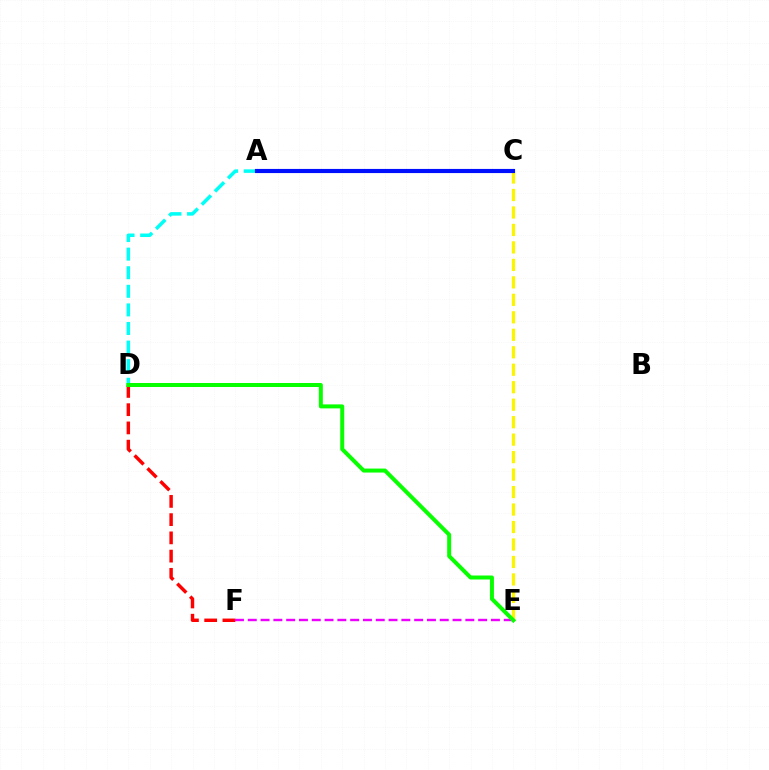{('D', 'F'): [{'color': '#ff0000', 'line_style': 'dashed', 'thickness': 2.48}], ('E', 'F'): [{'color': '#ee00ff', 'line_style': 'dashed', 'thickness': 1.74}], ('A', 'D'): [{'color': '#00fff6', 'line_style': 'dashed', 'thickness': 2.53}], ('C', 'E'): [{'color': '#fcf500', 'line_style': 'dashed', 'thickness': 2.37}], ('A', 'C'): [{'color': '#0010ff', 'line_style': 'solid', 'thickness': 2.98}], ('D', 'E'): [{'color': '#08ff00', 'line_style': 'solid', 'thickness': 2.87}]}